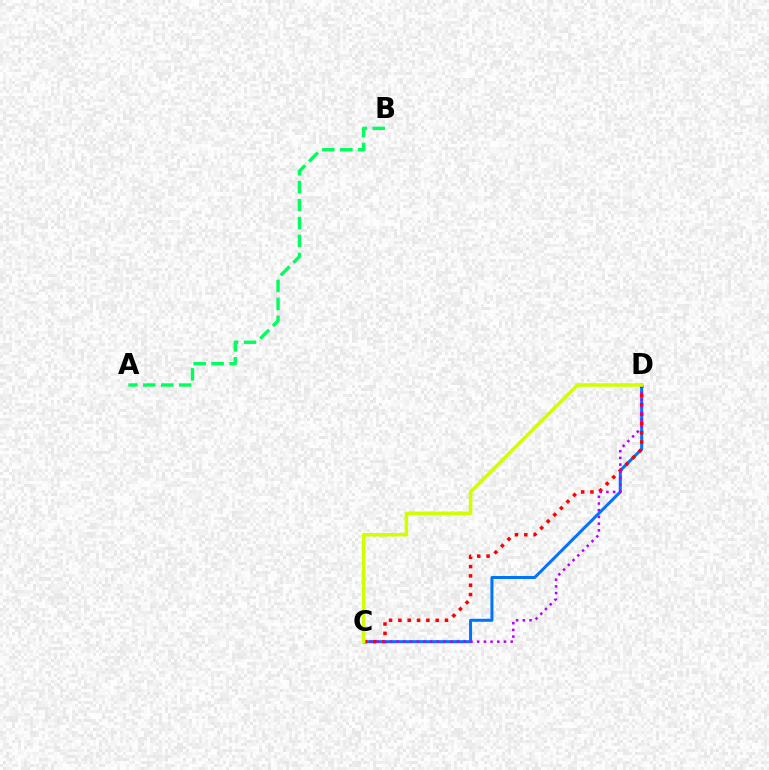{('A', 'B'): [{'color': '#00ff5c', 'line_style': 'dashed', 'thickness': 2.44}], ('C', 'D'): [{'color': '#0074ff', 'line_style': 'solid', 'thickness': 2.18}, {'color': '#ff0000', 'line_style': 'dotted', 'thickness': 2.53}, {'color': '#b900ff', 'line_style': 'dotted', 'thickness': 1.82}, {'color': '#d1ff00', 'line_style': 'solid', 'thickness': 2.56}]}